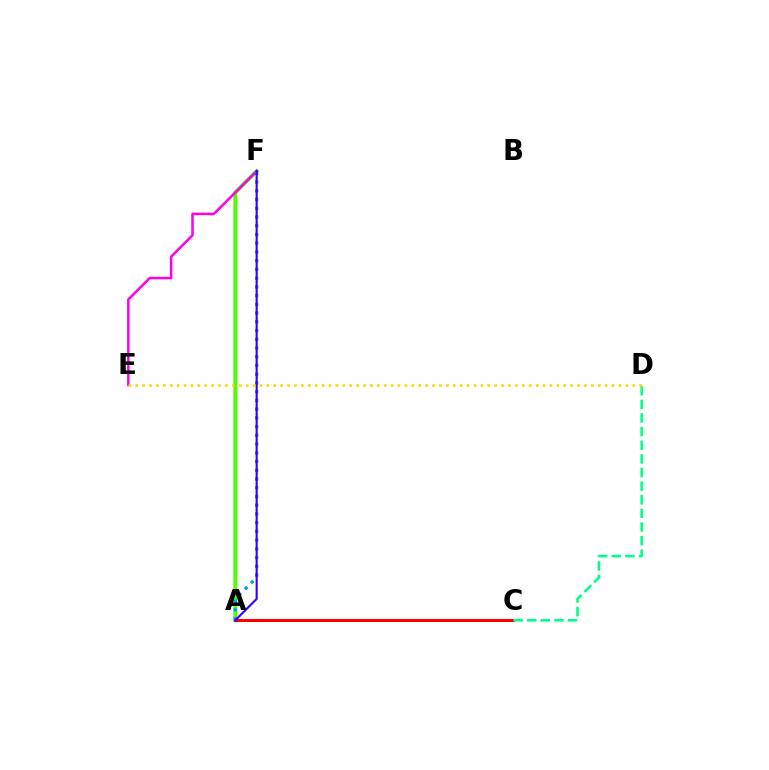{('A', 'F'): [{'color': '#4fff00', 'line_style': 'solid', 'thickness': 2.82}, {'color': '#009eff', 'line_style': 'dotted', 'thickness': 2.37}, {'color': '#3700ff', 'line_style': 'solid', 'thickness': 1.54}], ('A', 'C'): [{'color': '#ff0000', 'line_style': 'solid', 'thickness': 2.19}], ('E', 'F'): [{'color': '#ff00ed', 'line_style': 'solid', 'thickness': 1.82}], ('C', 'D'): [{'color': '#00ff86', 'line_style': 'dashed', 'thickness': 1.85}], ('D', 'E'): [{'color': '#ffd500', 'line_style': 'dotted', 'thickness': 1.88}]}